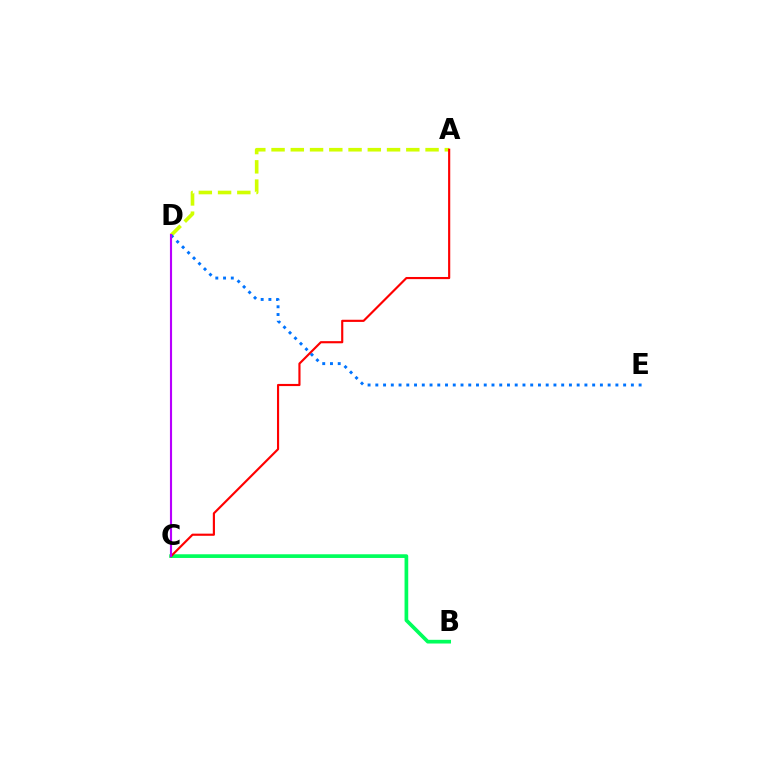{('B', 'C'): [{'color': '#00ff5c', 'line_style': 'solid', 'thickness': 2.66}], ('A', 'D'): [{'color': '#d1ff00', 'line_style': 'dashed', 'thickness': 2.62}], ('A', 'C'): [{'color': '#ff0000', 'line_style': 'solid', 'thickness': 1.55}], ('D', 'E'): [{'color': '#0074ff', 'line_style': 'dotted', 'thickness': 2.1}], ('C', 'D'): [{'color': '#b900ff', 'line_style': 'solid', 'thickness': 1.54}]}